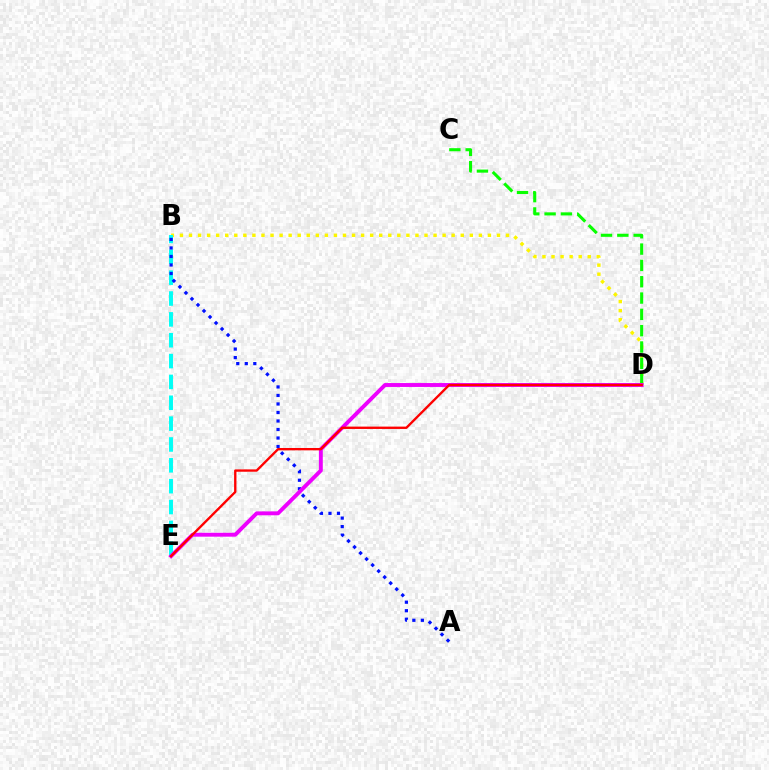{('B', 'D'): [{'color': '#fcf500', 'line_style': 'dotted', 'thickness': 2.46}], ('C', 'D'): [{'color': '#08ff00', 'line_style': 'dashed', 'thickness': 2.22}], ('B', 'E'): [{'color': '#00fff6', 'line_style': 'dashed', 'thickness': 2.83}], ('A', 'B'): [{'color': '#0010ff', 'line_style': 'dotted', 'thickness': 2.31}], ('D', 'E'): [{'color': '#ee00ff', 'line_style': 'solid', 'thickness': 2.81}, {'color': '#ff0000', 'line_style': 'solid', 'thickness': 1.69}]}